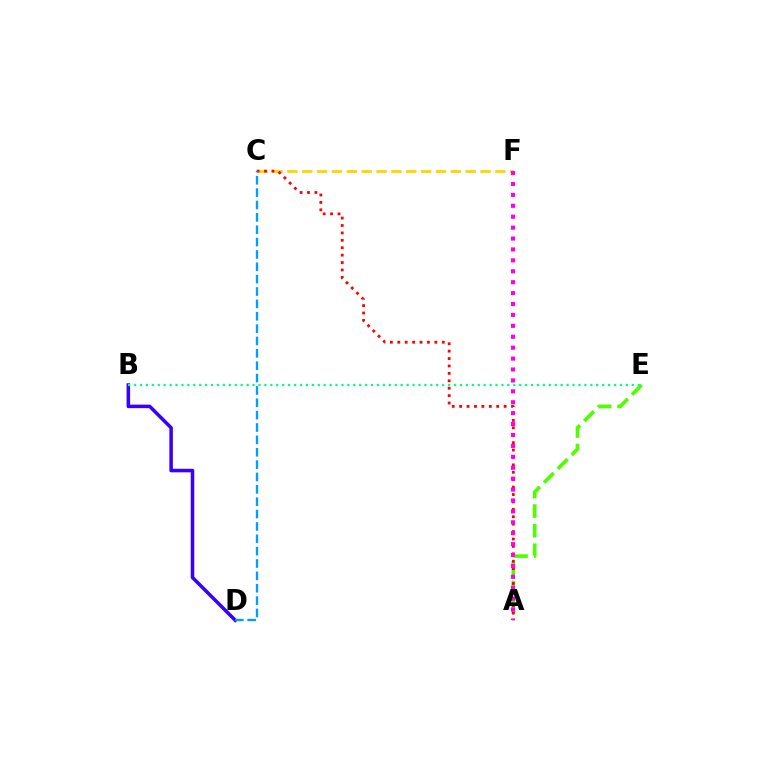{('B', 'D'): [{'color': '#3700ff', 'line_style': 'solid', 'thickness': 2.54}], ('C', 'F'): [{'color': '#ffd500', 'line_style': 'dashed', 'thickness': 2.02}], ('A', 'E'): [{'color': '#4fff00', 'line_style': 'dashed', 'thickness': 2.66}], ('A', 'C'): [{'color': '#ff0000', 'line_style': 'dotted', 'thickness': 2.01}], ('B', 'E'): [{'color': '#00ff86', 'line_style': 'dotted', 'thickness': 1.61}], ('A', 'F'): [{'color': '#ff00ed', 'line_style': 'dotted', 'thickness': 2.97}], ('C', 'D'): [{'color': '#009eff', 'line_style': 'dashed', 'thickness': 1.68}]}